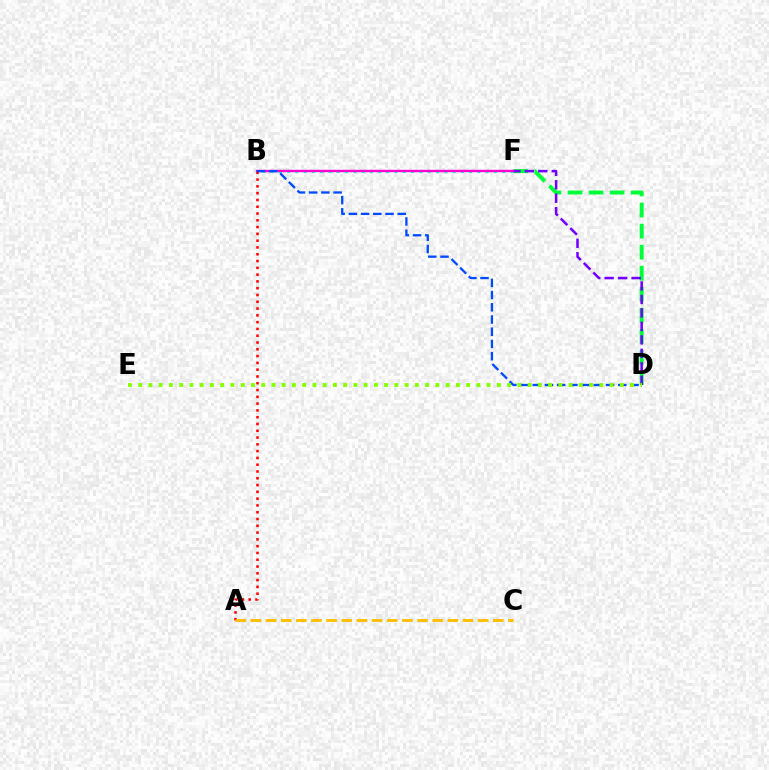{('D', 'F'): [{'color': '#00ff39', 'line_style': 'dashed', 'thickness': 2.86}, {'color': '#7200ff', 'line_style': 'dashed', 'thickness': 1.83}], ('B', 'F'): [{'color': '#00fff6', 'line_style': 'dotted', 'thickness': 2.25}, {'color': '#ff00cf', 'line_style': 'solid', 'thickness': 1.72}], ('A', 'B'): [{'color': '#ff0000', 'line_style': 'dotted', 'thickness': 1.84}], ('B', 'D'): [{'color': '#004bff', 'line_style': 'dashed', 'thickness': 1.66}], ('A', 'C'): [{'color': '#ffbd00', 'line_style': 'dashed', 'thickness': 2.06}], ('D', 'E'): [{'color': '#84ff00', 'line_style': 'dotted', 'thickness': 2.78}]}